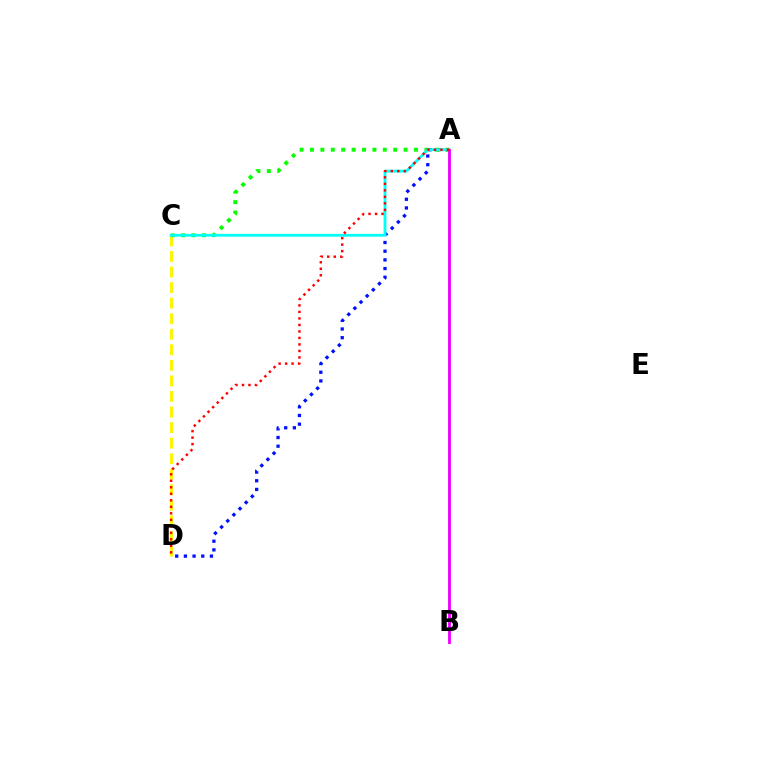{('A', 'D'): [{'color': '#0010ff', 'line_style': 'dotted', 'thickness': 2.36}, {'color': '#ff0000', 'line_style': 'dotted', 'thickness': 1.77}], ('C', 'D'): [{'color': '#fcf500', 'line_style': 'dashed', 'thickness': 2.11}], ('A', 'C'): [{'color': '#08ff00', 'line_style': 'dotted', 'thickness': 2.83}, {'color': '#00fff6', 'line_style': 'solid', 'thickness': 2.02}], ('A', 'B'): [{'color': '#ee00ff', 'line_style': 'solid', 'thickness': 2.05}]}